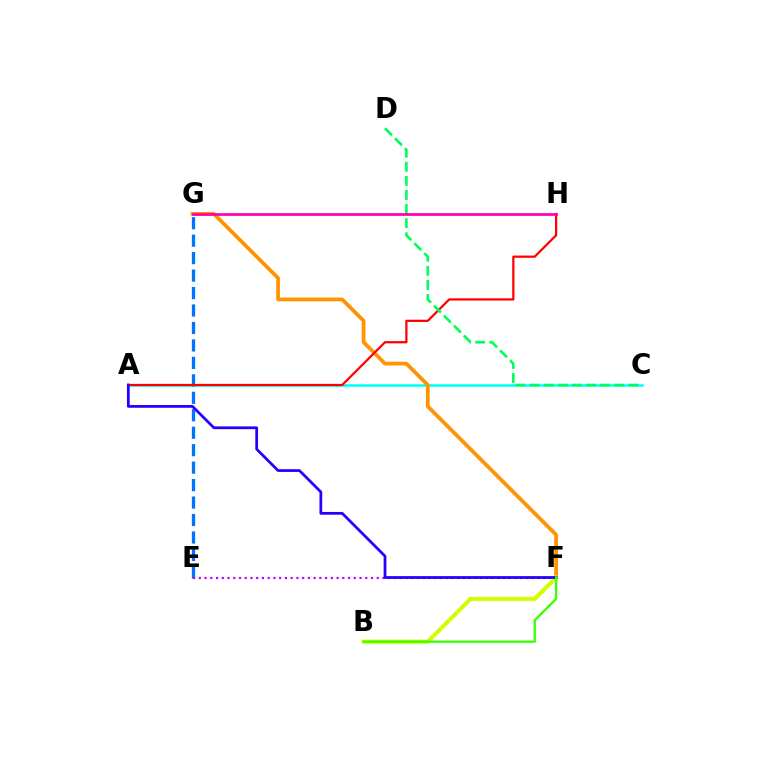{('A', 'C'): [{'color': '#00fff6', 'line_style': 'solid', 'thickness': 1.84}], ('F', 'G'): [{'color': '#ff9400', 'line_style': 'solid', 'thickness': 2.71}], ('E', 'G'): [{'color': '#0074ff', 'line_style': 'dashed', 'thickness': 2.37}], ('B', 'F'): [{'color': '#d1ff00', 'line_style': 'solid', 'thickness': 2.92}, {'color': '#3dff00', 'line_style': 'solid', 'thickness': 1.66}], ('A', 'H'): [{'color': '#ff0000', 'line_style': 'solid', 'thickness': 1.6}], ('C', 'D'): [{'color': '#00ff5c', 'line_style': 'dashed', 'thickness': 1.92}], ('G', 'H'): [{'color': '#ff00ac', 'line_style': 'solid', 'thickness': 1.95}], ('E', 'F'): [{'color': '#b900ff', 'line_style': 'dotted', 'thickness': 1.56}], ('A', 'F'): [{'color': '#2500ff', 'line_style': 'solid', 'thickness': 1.98}]}